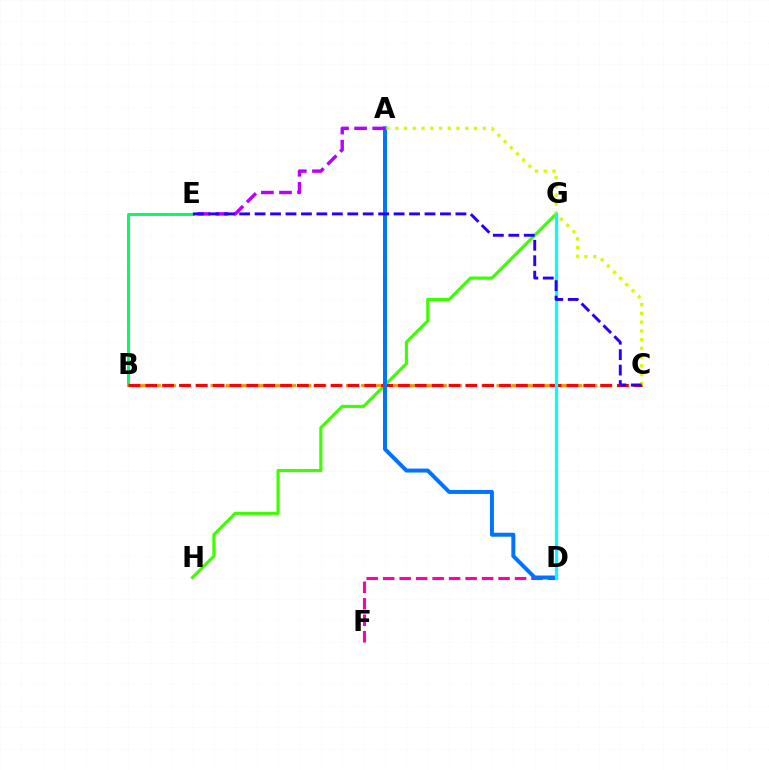{('B', 'E'): [{'color': '#00ff5c', 'line_style': 'solid', 'thickness': 2.12}], ('G', 'H'): [{'color': '#3dff00', 'line_style': 'solid', 'thickness': 2.26}], ('B', 'C'): [{'color': '#ff9400', 'line_style': 'dashed', 'thickness': 2.04}, {'color': '#ff0000', 'line_style': 'dashed', 'thickness': 2.29}], ('D', 'F'): [{'color': '#ff00ac', 'line_style': 'dashed', 'thickness': 2.24}], ('A', 'D'): [{'color': '#0074ff', 'line_style': 'solid', 'thickness': 2.86}], ('A', 'E'): [{'color': '#b900ff', 'line_style': 'dashed', 'thickness': 2.46}], ('A', 'C'): [{'color': '#d1ff00', 'line_style': 'dotted', 'thickness': 2.38}], ('D', 'G'): [{'color': '#00fff6', 'line_style': 'solid', 'thickness': 2.33}], ('C', 'E'): [{'color': '#2500ff', 'line_style': 'dashed', 'thickness': 2.1}]}